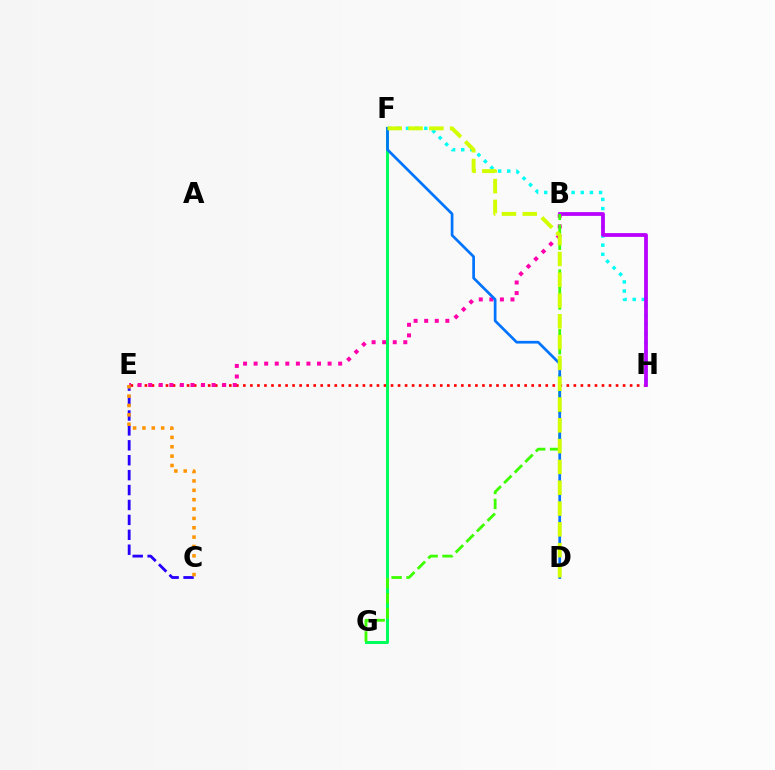{('E', 'H'): [{'color': '#ff0000', 'line_style': 'dotted', 'thickness': 1.91}], ('B', 'E'): [{'color': '#ff00ac', 'line_style': 'dotted', 'thickness': 2.87}], ('C', 'E'): [{'color': '#2500ff', 'line_style': 'dashed', 'thickness': 2.03}, {'color': '#ff9400', 'line_style': 'dotted', 'thickness': 2.54}], ('F', 'H'): [{'color': '#00fff6', 'line_style': 'dotted', 'thickness': 2.48}], ('F', 'G'): [{'color': '#00ff5c', 'line_style': 'solid', 'thickness': 2.17}], ('B', 'H'): [{'color': '#b900ff', 'line_style': 'solid', 'thickness': 2.71}], ('B', 'G'): [{'color': '#3dff00', 'line_style': 'dashed', 'thickness': 2.03}], ('D', 'F'): [{'color': '#0074ff', 'line_style': 'solid', 'thickness': 1.95}, {'color': '#d1ff00', 'line_style': 'dashed', 'thickness': 2.83}]}